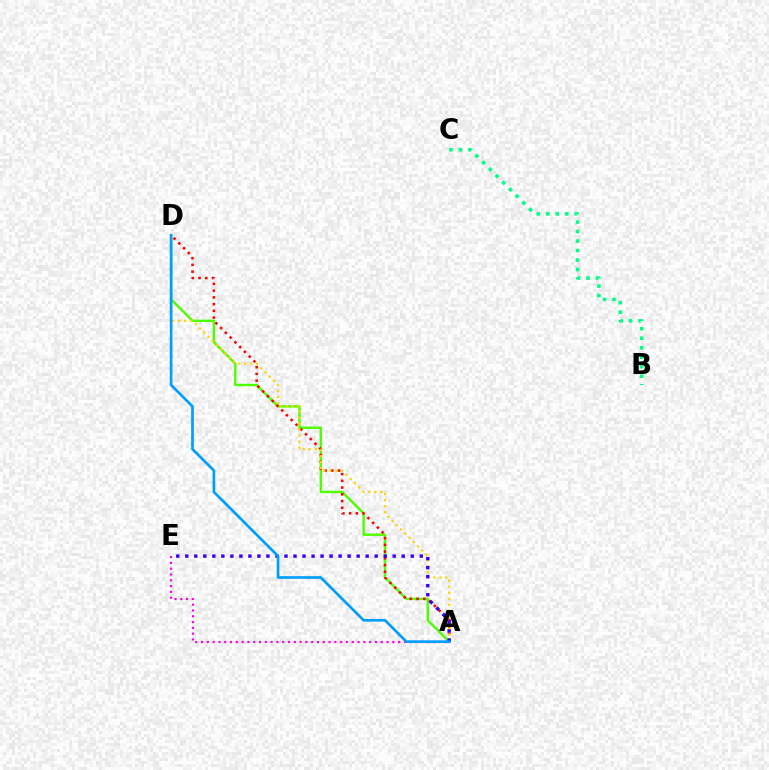{('B', 'C'): [{'color': '#00ff86', 'line_style': 'dotted', 'thickness': 2.58}], ('A', 'E'): [{'color': '#ff00ed', 'line_style': 'dotted', 'thickness': 1.58}, {'color': '#3700ff', 'line_style': 'dotted', 'thickness': 2.45}], ('A', 'D'): [{'color': '#4fff00', 'line_style': 'solid', 'thickness': 1.74}, {'color': '#ff0000', 'line_style': 'dotted', 'thickness': 1.83}, {'color': '#ffd500', 'line_style': 'dotted', 'thickness': 1.63}, {'color': '#009eff', 'line_style': 'solid', 'thickness': 1.93}]}